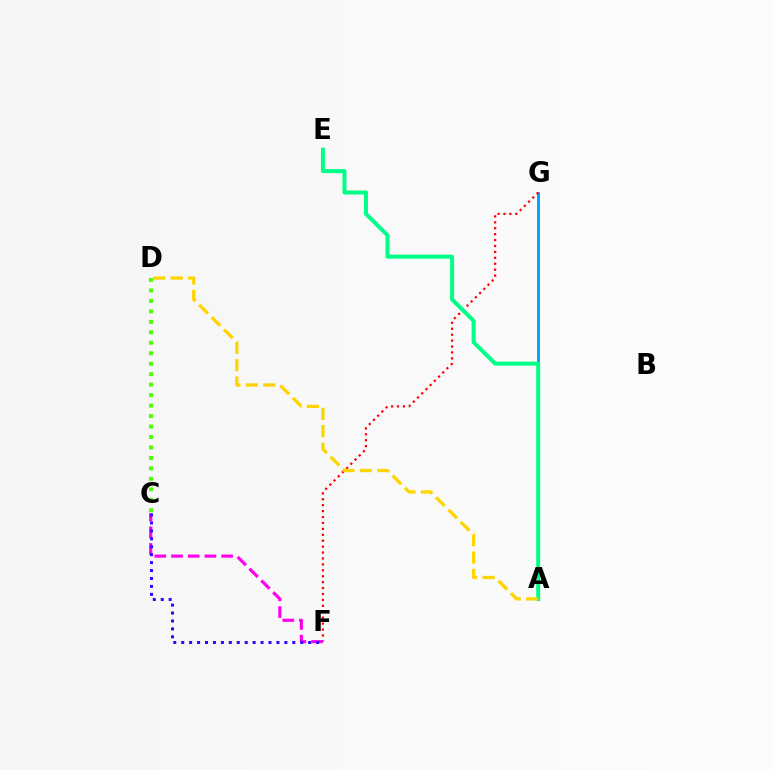{('A', 'G'): [{'color': '#009eff', 'line_style': 'solid', 'thickness': 2.07}], ('F', 'G'): [{'color': '#ff0000', 'line_style': 'dotted', 'thickness': 1.61}], ('A', 'E'): [{'color': '#00ff86', 'line_style': 'solid', 'thickness': 2.88}], ('C', 'F'): [{'color': '#ff00ed', 'line_style': 'dashed', 'thickness': 2.27}, {'color': '#3700ff', 'line_style': 'dotted', 'thickness': 2.16}], ('A', 'D'): [{'color': '#ffd500', 'line_style': 'dashed', 'thickness': 2.37}], ('C', 'D'): [{'color': '#4fff00', 'line_style': 'dotted', 'thickness': 2.84}]}